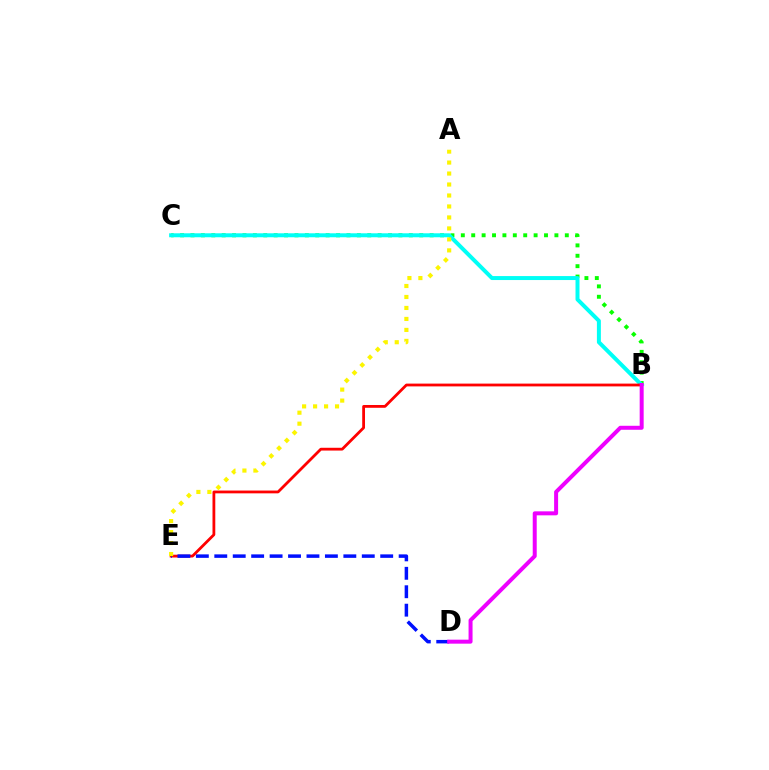{('B', 'C'): [{'color': '#08ff00', 'line_style': 'dotted', 'thickness': 2.83}, {'color': '#00fff6', 'line_style': 'solid', 'thickness': 2.86}], ('B', 'E'): [{'color': '#ff0000', 'line_style': 'solid', 'thickness': 2.01}], ('D', 'E'): [{'color': '#0010ff', 'line_style': 'dashed', 'thickness': 2.5}], ('A', 'E'): [{'color': '#fcf500', 'line_style': 'dotted', 'thickness': 2.98}], ('B', 'D'): [{'color': '#ee00ff', 'line_style': 'solid', 'thickness': 2.87}]}